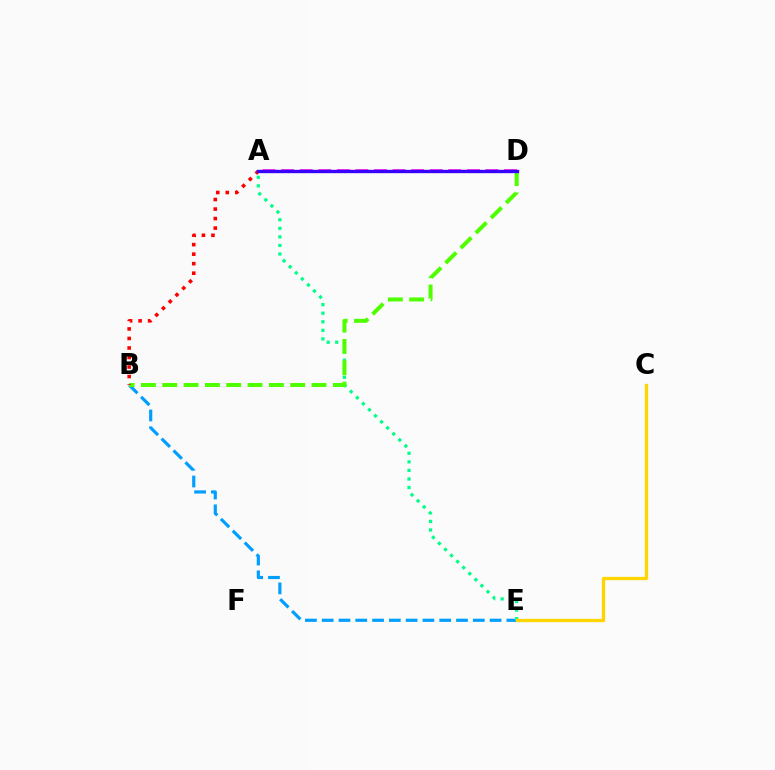{('B', 'E'): [{'color': '#009eff', 'line_style': 'dashed', 'thickness': 2.28}], ('A', 'E'): [{'color': '#00ff86', 'line_style': 'dotted', 'thickness': 2.33}], ('A', 'D'): [{'color': '#ff00ed', 'line_style': 'dashed', 'thickness': 2.52}, {'color': '#3700ff', 'line_style': 'solid', 'thickness': 2.41}], ('B', 'D'): [{'color': '#4fff00', 'line_style': 'dashed', 'thickness': 2.9}], ('C', 'E'): [{'color': '#ffd500', 'line_style': 'solid', 'thickness': 2.37}], ('A', 'B'): [{'color': '#ff0000', 'line_style': 'dotted', 'thickness': 2.59}]}